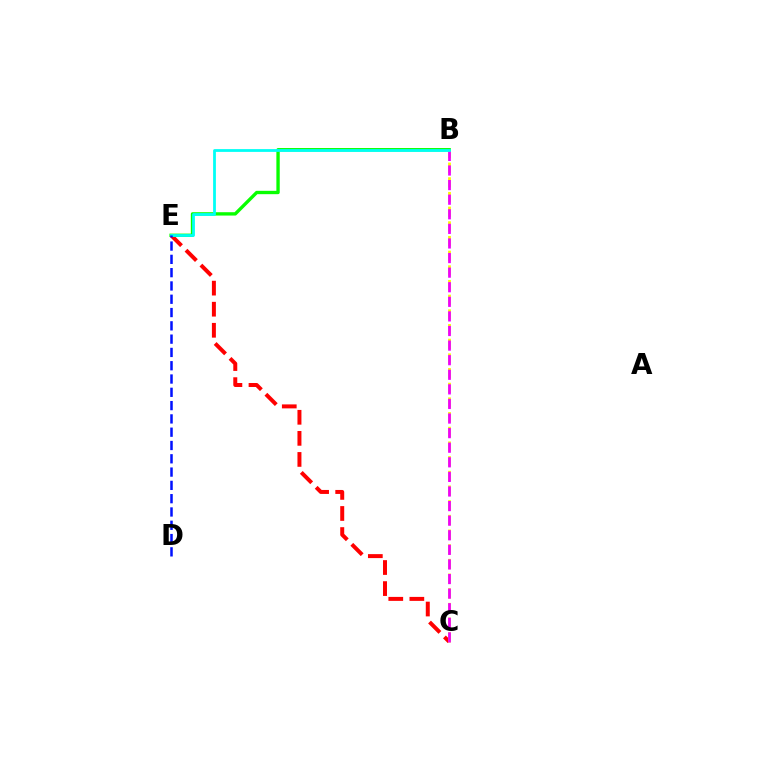{('C', 'E'): [{'color': '#ff0000', 'line_style': 'dashed', 'thickness': 2.86}], ('B', 'E'): [{'color': '#08ff00', 'line_style': 'solid', 'thickness': 2.41}, {'color': '#00fff6', 'line_style': 'solid', 'thickness': 2.0}], ('B', 'C'): [{'color': '#fcf500', 'line_style': 'dashed', 'thickness': 1.99}, {'color': '#ee00ff', 'line_style': 'dashed', 'thickness': 1.98}], ('D', 'E'): [{'color': '#0010ff', 'line_style': 'dashed', 'thickness': 1.81}]}